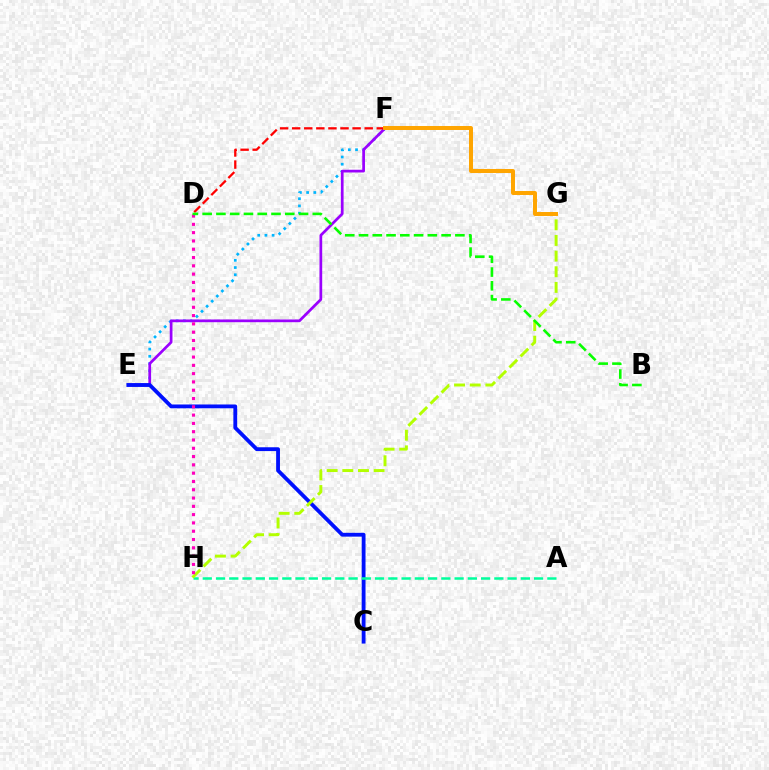{('E', 'F'): [{'color': '#00b5ff', 'line_style': 'dotted', 'thickness': 1.96}, {'color': '#9b00ff', 'line_style': 'solid', 'thickness': 1.96}], ('C', 'E'): [{'color': '#0010ff', 'line_style': 'solid', 'thickness': 2.75}], ('A', 'H'): [{'color': '#00ff9d', 'line_style': 'dashed', 'thickness': 1.8}], ('D', 'F'): [{'color': '#ff0000', 'line_style': 'dashed', 'thickness': 1.64}], ('G', 'H'): [{'color': '#b3ff00', 'line_style': 'dashed', 'thickness': 2.13}], ('D', 'H'): [{'color': '#ff00bd', 'line_style': 'dotted', 'thickness': 2.25}], ('F', 'G'): [{'color': '#ffa500', 'line_style': 'solid', 'thickness': 2.86}], ('B', 'D'): [{'color': '#08ff00', 'line_style': 'dashed', 'thickness': 1.87}]}